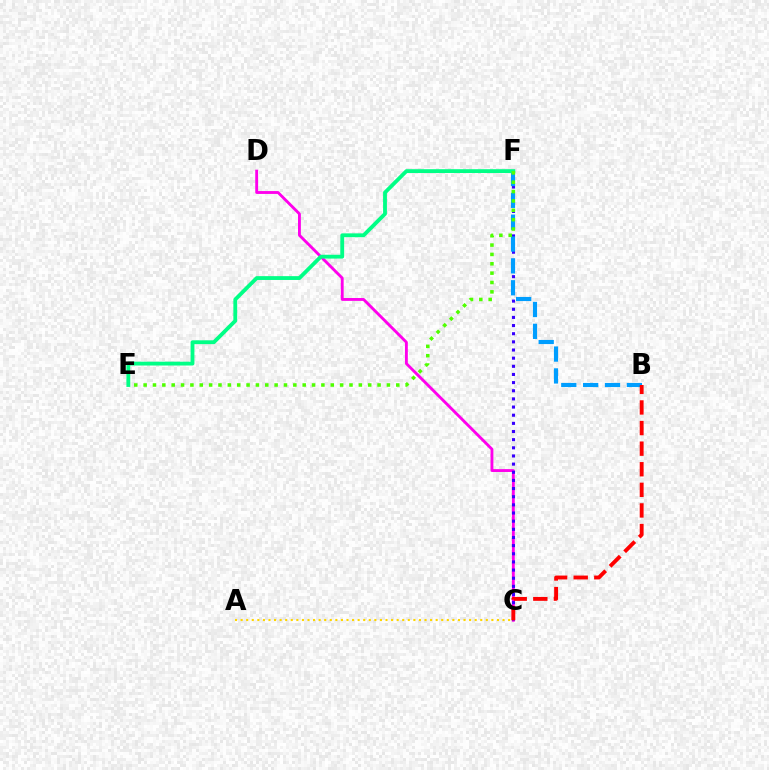{('C', 'D'): [{'color': '#ff00ed', 'line_style': 'solid', 'thickness': 2.06}], ('C', 'F'): [{'color': '#3700ff', 'line_style': 'dotted', 'thickness': 2.21}], ('B', 'F'): [{'color': '#009eff', 'line_style': 'dashed', 'thickness': 2.97}], ('E', 'F'): [{'color': '#00ff86', 'line_style': 'solid', 'thickness': 2.76}, {'color': '#4fff00', 'line_style': 'dotted', 'thickness': 2.54}], ('A', 'C'): [{'color': '#ffd500', 'line_style': 'dotted', 'thickness': 1.51}], ('B', 'C'): [{'color': '#ff0000', 'line_style': 'dashed', 'thickness': 2.8}]}